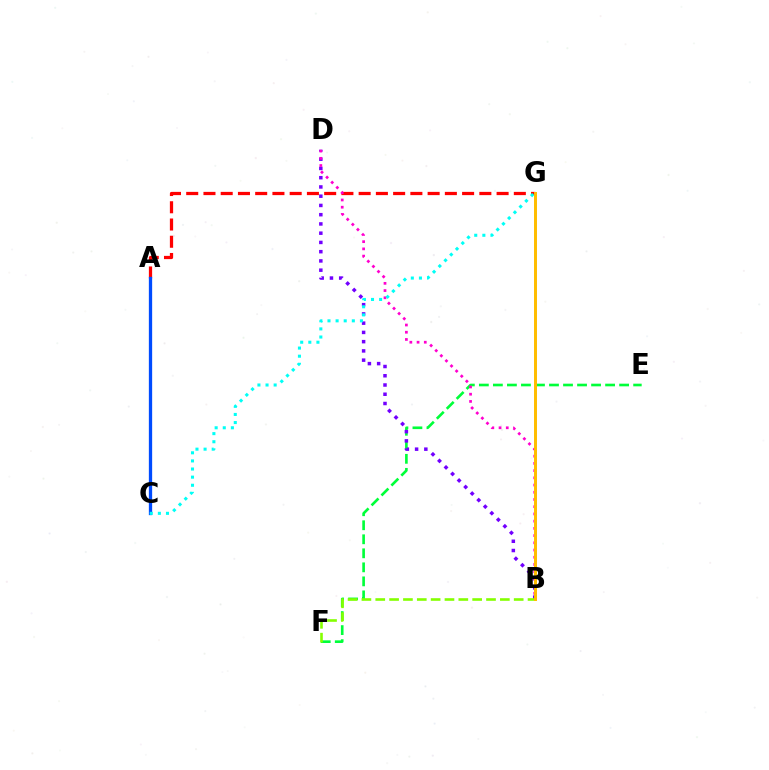{('E', 'F'): [{'color': '#00ff39', 'line_style': 'dashed', 'thickness': 1.91}], ('B', 'D'): [{'color': '#7200ff', 'line_style': 'dotted', 'thickness': 2.51}, {'color': '#ff00cf', 'line_style': 'dotted', 'thickness': 1.96}], ('A', 'G'): [{'color': '#ff0000', 'line_style': 'dashed', 'thickness': 2.34}], ('A', 'C'): [{'color': '#004bff', 'line_style': 'solid', 'thickness': 2.37}], ('B', 'F'): [{'color': '#84ff00', 'line_style': 'dashed', 'thickness': 1.88}], ('C', 'G'): [{'color': '#00fff6', 'line_style': 'dotted', 'thickness': 2.2}], ('B', 'G'): [{'color': '#ffbd00', 'line_style': 'solid', 'thickness': 2.14}]}